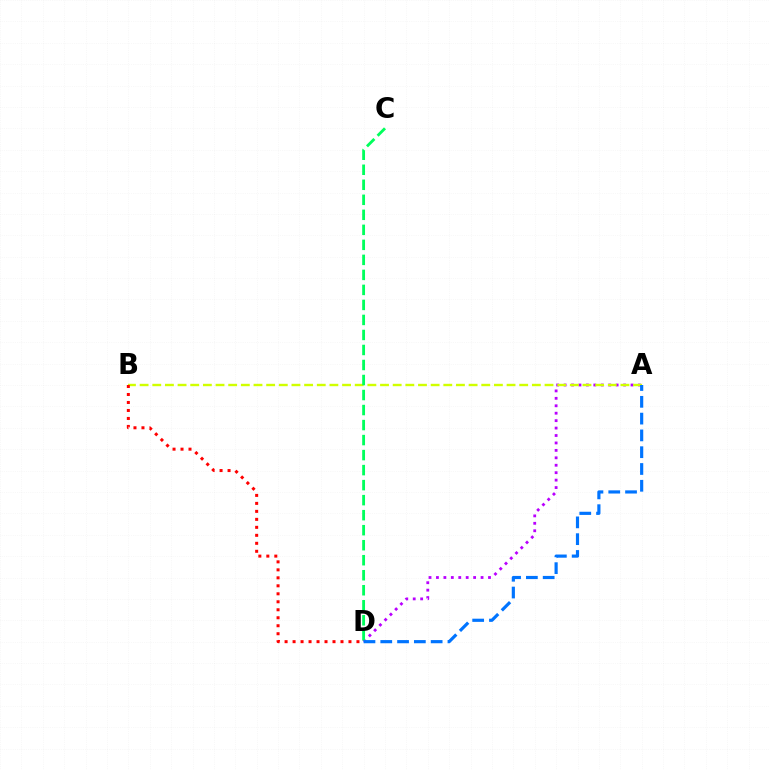{('A', 'D'): [{'color': '#b900ff', 'line_style': 'dotted', 'thickness': 2.02}, {'color': '#0074ff', 'line_style': 'dashed', 'thickness': 2.28}], ('A', 'B'): [{'color': '#d1ff00', 'line_style': 'dashed', 'thickness': 1.72}], ('C', 'D'): [{'color': '#00ff5c', 'line_style': 'dashed', 'thickness': 2.04}], ('B', 'D'): [{'color': '#ff0000', 'line_style': 'dotted', 'thickness': 2.17}]}